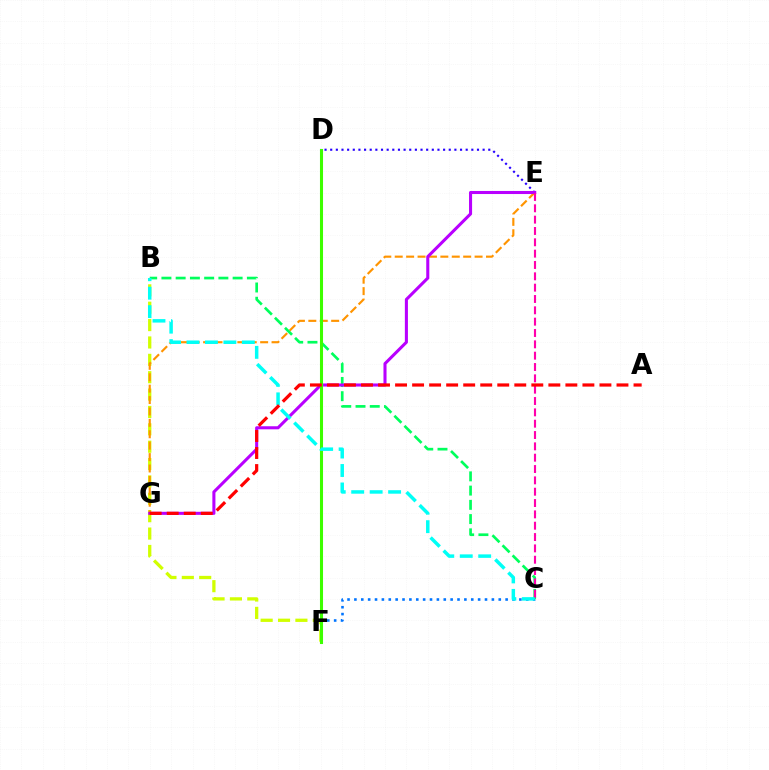{('B', 'F'): [{'color': '#d1ff00', 'line_style': 'dashed', 'thickness': 2.36}], ('E', 'G'): [{'color': '#ff9400', 'line_style': 'dashed', 'thickness': 1.55}, {'color': '#b900ff', 'line_style': 'solid', 'thickness': 2.21}], ('D', 'E'): [{'color': '#2500ff', 'line_style': 'dotted', 'thickness': 1.53}], ('C', 'F'): [{'color': '#0074ff', 'line_style': 'dotted', 'thickness': 1.87}], ('B', 'C'): [{'color': '#00ff5c', 'line_style': 'dashed', 'thickness': 1.93}, {'color': '#00fff6', 'line_style': 'dashed', 'thickness': 2.51}], ('C', 'E'): [{'color': '#ff00ac', 'line_style': 'dashed', 'thickness': 1.54}], ('D', 'F'): [{'color': '#3dff00', 'line_style': 'solid', 'thickness': 2.2}], ('A', 'G'): [{'color': '#ff0000', 'line_style': 'dashed', 'thickness': 2.31}]}